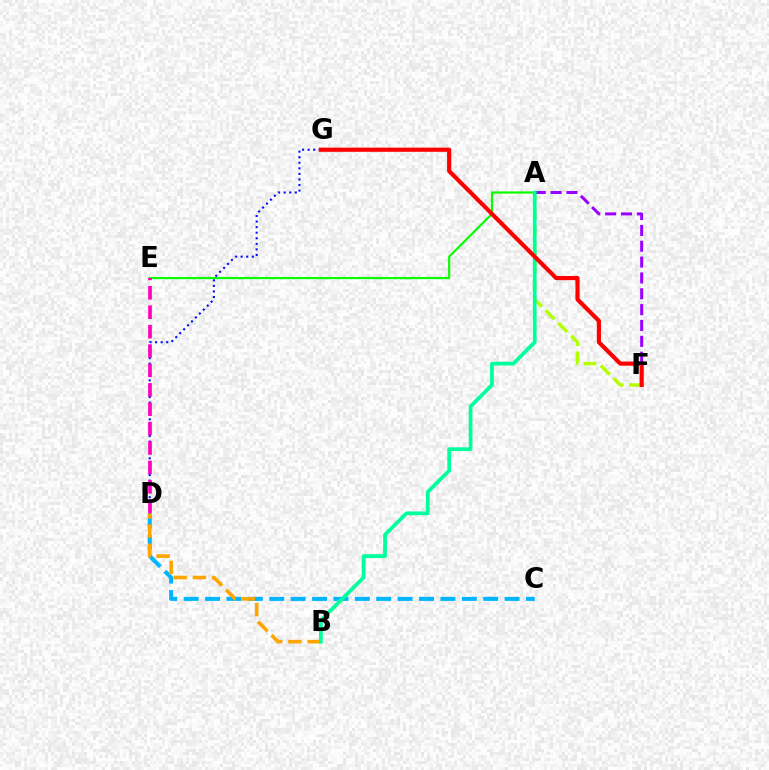{('A', 'E'): [{'color': '#08ff00', 'line_style': 'solid', 'thickness': 1.58}], ('A', 'F'): [{'color': '#b3ff00', 'line_style': 'dashed', 'thickness': 2.46}, {'color': '#9b00ff', 'line_style': 'dashed', 'thickness': 2.15}], ('C', 'D'): [{'color': '#00b5ff', 'line_style': 'dashed', 'thickness': 2.91}], ('B', 'D'): [{'color': '#ffa500', 'line_style': 'dashed', 'thickness': 2.61}], ('A', 'B'): [{'color': '#00ff9d', 'line_style': 'solid', 'thickness': 2.7}], ('D', 'G'): [{'color': '#0010ff', 'line_style': 'dotted', 'thickness': 1.51}], ('F', 'G'): [{'color': '#ff0000', 'line_style': 'solid', 'thickness': 2.99}], ('D', 'E'): [{'color': '#ff00bd', 'line_style': 'dashed', 'thickness': 2.64}]}